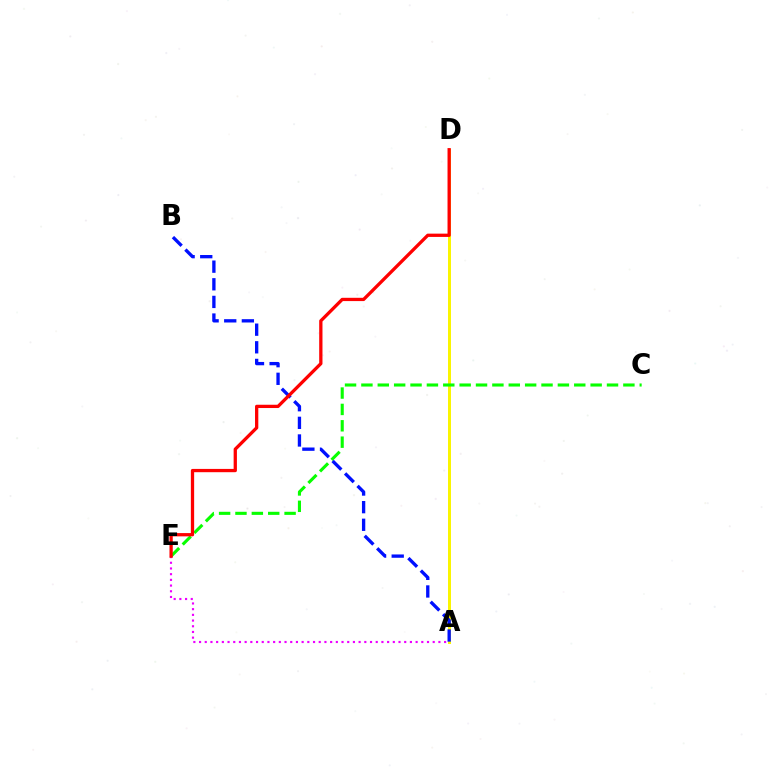{('A', 'D'): [{'color': '#00fff6', 'line_style': 'solid', 'thickness': 2.15}, {'color': '#fcf500', 'line_style': 'solid', 'thickness': 2.15}], ('A', 'E'): [{'color': '#ee00ff', 'line_style': 'dotted', 'thickness': 1.55}], ('C', 'E'): [{'color': '#08ff00', 'line_style': 'dashed', 'thickness': 2.22}], ('A', 'B'): [{'color': '#0010ff', 'line_style': 'dashed', 'thickness': 2.4}], ('D', 'E'): [{'color': '#ff0000', 'line_style': 'solid', 'thickness': 2.36}]}